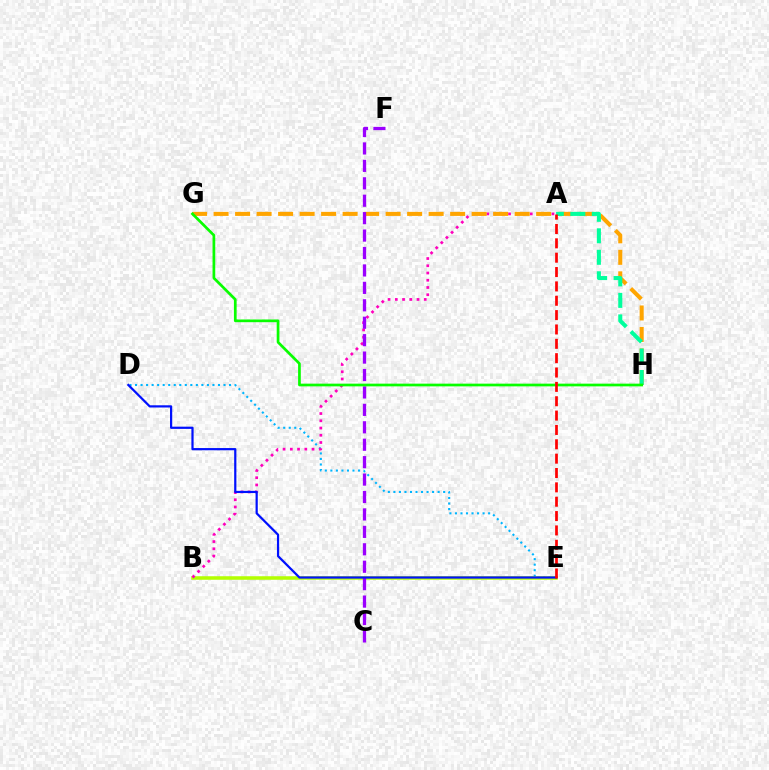{('D', 'E'): [{'color': '#00b5ff', 'line_style': 'dotted', 'thickness': 1.5}, {'color': '#0010ff', 'line_style': 'solid', 'thickness': 1.59}], ('B', 'E'): [{'color': '#b3ff00', 'line_style': 'solid', 'thickness': 2.55}], ('A', 'B'): [{'color': '#ff00bd', 'line_style': 'dotted', 'thickness': 1.97}], ('G', 'H'): [{'color': '#ffa500', 'line_style': 'dashed', 'thickness': 2.92}, {'color': '#08ff00', 'line_style': 'solid', 'thickness': 1.95}], ('C', 'F'): [{'color': '#9b00ff', 'line_style': 'dashed', 'thickness': 2.37}], ('A', 'H'): [{'color': '#00ff9d', 'line_style': 'dashed', 'thickness': 2.92}], ('A', 'E'): [{'color': '#ff0000', 'line_style': 'dashed', 'thickness': 1.95}]}